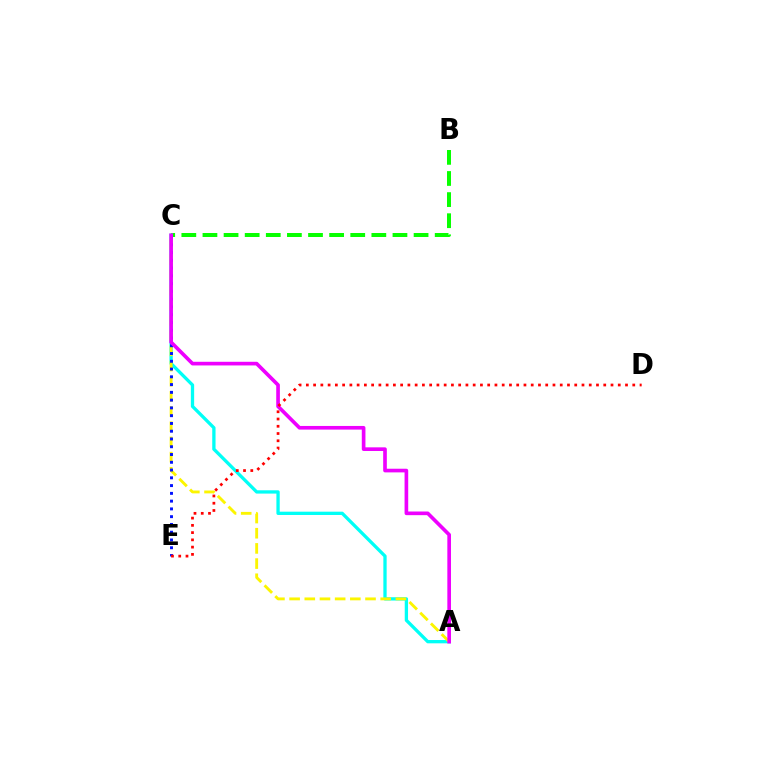{('B', 'C'): [{'color': '#08ff00', 'line_style': 'dashed', 'thickness': 2.87}], ('A', 'C'): [{'color': '#00fff6', 'line_style': 'solid', 'thickness': 2.38}, {'color': '#fcf500', 'line_style': 'dashed', 'thickness': 2.06}, {'color': '#ee00ff', 'line_style': 'solid', 'thickness': 2.63}], ('C', 'E'): [{'color': '#0010ff', 'line_style': 'dotted', 'thickness': 2.11}], ('D', 'E'): [{'color': '#ff0000', 'line_style': 'dotted', 'thickness': 1.97}]}